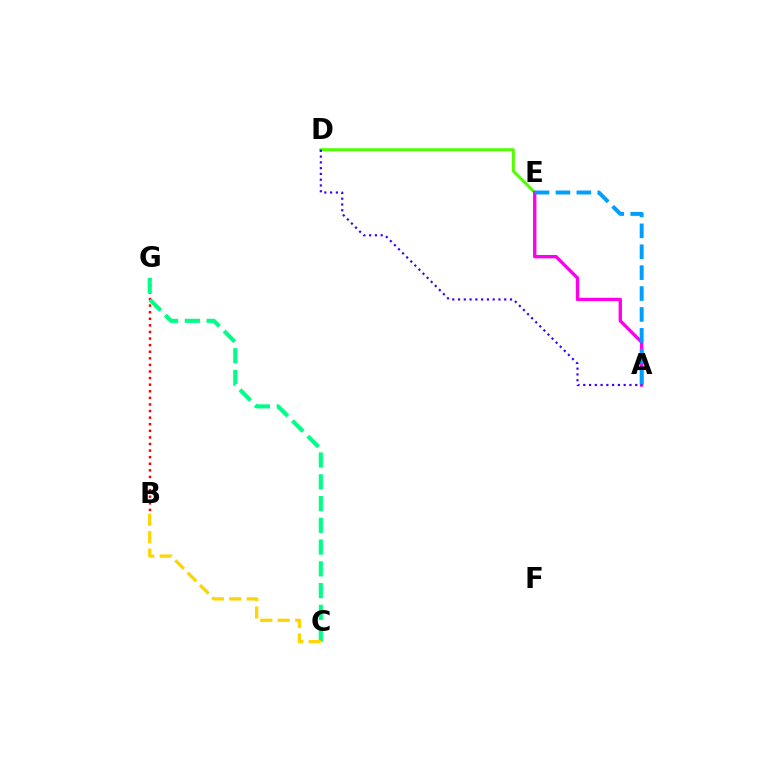{('D', 'E'): [{'color': '#4fff00', 'line_style': 'solid', 'thickness': 2.16}], ('A', 'E'): [{'color': '#ff00ed', 'line_style': 'solid', 'thickness': 2.41}, {'color': '#009eff', 'line_style': 'dashed', 'thickness': 2.84}], ('B', 'G'): [{'color': '#ff0000', 'line_style': 'dotted', 'thickness': 1.79}], ('C', 'G'): [{'color': '#00ff86', 'line_style': 'dashed', 'thickness': 2.96}], ('B', 'C'): [{'color': '#ffd500', 'line_style': 'dashed', 'thickness': 2.37}], ('A', 'D'): [{'color': '#3700ff', 'line_style': 'dotted', 'thickness': 1.57}]}